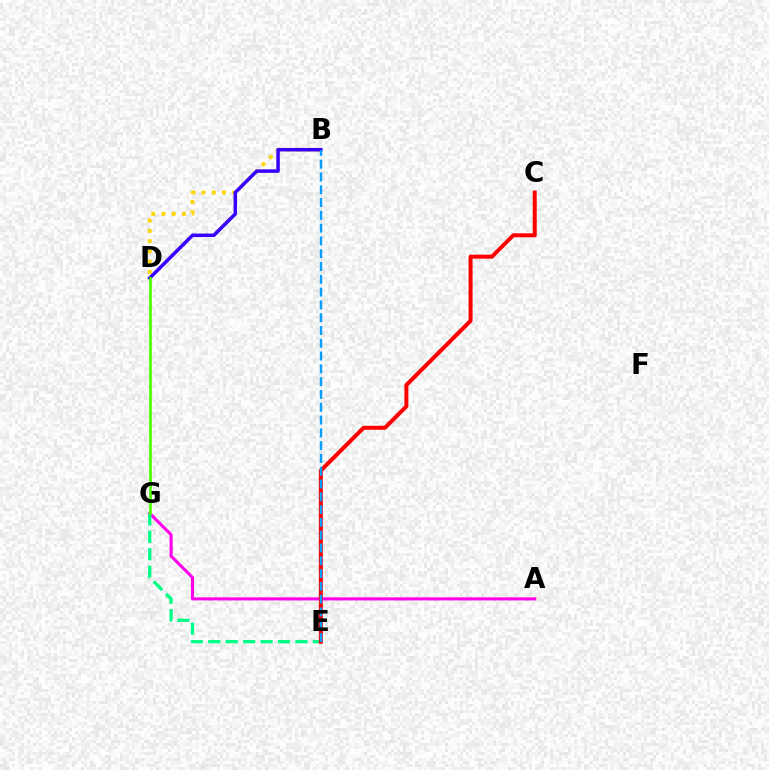{('B', 'D'): [{'color': '#ffd500', 'line_style': 'dotted', 'thickness': 2.78}, {'color': '#3700ff', 'line_style': 'solid', 'thickness': 2.52}], ('A', 'G'): [{'color': '#ff00ed', 'line_style': 'solid', 'thickness': 2.22}], ('E', 'G'): [{'color': '#00ff86', 'line_style': 'dashed', 'thickness': 2.37}], ('C', 'E'): [{'color': '#ff0000', 'line_style': 'solid', 'thickness': 2.88}], ('D', 'G'): [{'color': '#4fff00', 'line_style': 'solid', 'thickness': 1.95}], ('B', 'E'): [{'color': '#009eff', 'line_style': 'dashed', 'thickness': 1.74}]}